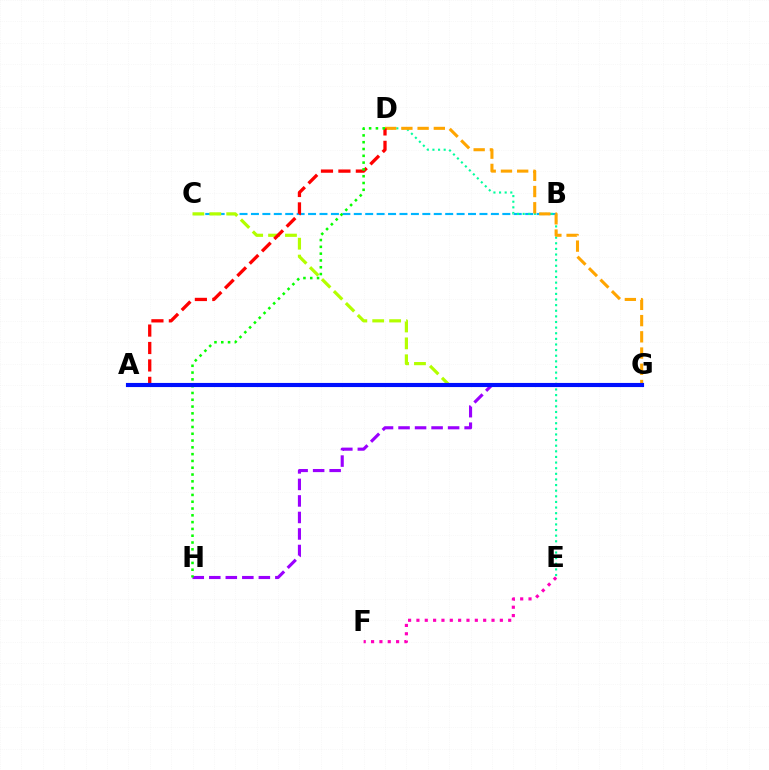{('E', 'F'): [{'color': '#ff00bd', 'line_style': 'dotted', 'thickness': 2.27}], ('G', 'H'): [{'color': '#9b00ff', 'line_style': 'dashed', 'thickness': 2.24}], ('B', 'C'): [{'color': '#00b5ff', 'line_style': 'dashed', 'thickness': 1.55}], ('D', 'E'): [{'color': '#00ff9d', 'line_style': 'dotted', 'thickness': 1.53}], ('D', 'G'): [{'color': '#ffa500', 'line_style': 'dashed', 'thickness': 2.2}], ('C', 'G'): [{'color': '#b3ff00', 'line_style': 'dashed', 'thickness': 2.3}], ('A', 'D'): [{'color': '#ff0000', 'line_style': 'dashed', 'thickness': 2.37}], ('D', 'H'): [{'color': '#08ff00', 'line_style': 'dotted', 'thickness': 1.85}], ('A', 'G'): [{'color': '#0010ff', 'line_style': 'solid', 'thickness': 2.97}]}